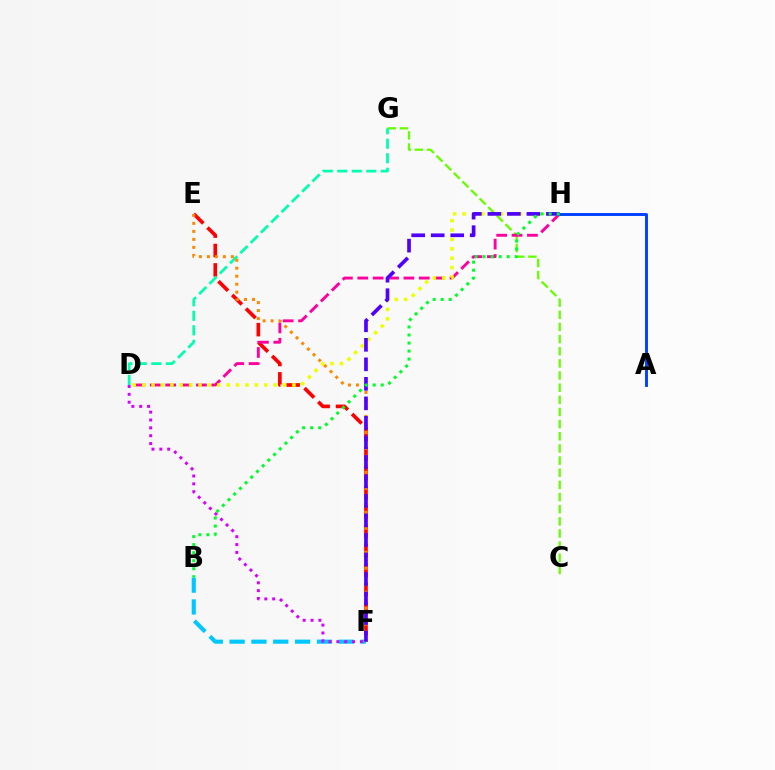{('E', 'F'): [{'color': '#ff0000', 'line_style': 'dashed', 'thickness': 2.64}, {'color': '#ff8800', 'line_style': 'dotted', 'thickness': 2.17}], ('C', 'G'): [{'color': '#66ff00', 'line_style': 'dashed', 'thickness': 1.65}], ('D', 'H'): [{'color': '#ff00a0', 'line_style': 'dashed', 'thickness': 2.09}, {'color': '#eeff00', 'line_style': 'dotted', 'thickness': 2.55}], ('B', 'F'): [{'color': '#00c7ff', 'line_style': 'dashed', 'thickness': 2.97}], ('D', 'G'): [{'color': '#00ffaf', 'line_style': 'dashed', 'thickness': 1.97}], ('F', 'H'): [{'color': '#4f00ff', 'line_style': 'dashed', 'thickness': 2.65}], ('A', 'H'): [{'color': '#003fff', 'line_style': 'solid', 'thickness': 2.08}], ('D', 'F'): [{'color': '#d600ff', 'line_style': 'dotted', 'thickness': 2.14}], ('B', 'H'): [{'color': '#00ff27', 'line_style': 'dotted', 'thickness': 2.18}]}